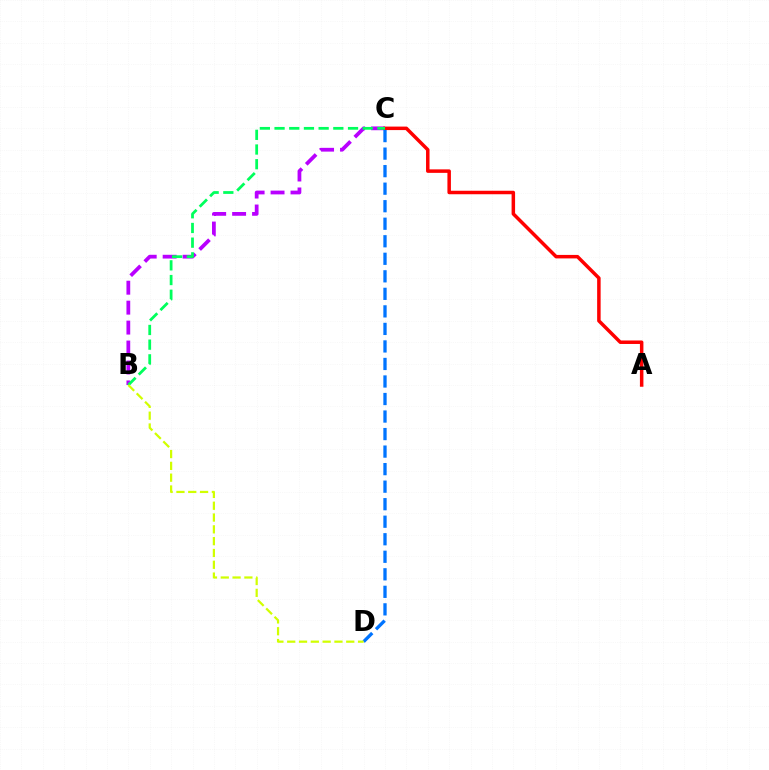{('B', 'C'): [{'color': '#b900ff', 'line_style': 'dashed', 'thickness': 2.71}, {'color': '#00ff5c', 'line_style': 'dashed', 'thickness': 2.0}], ('A', 'C'): [{'color': '#ff0000', 'line_style': 'solid', 'thickness': 2.52}], ('C', 'D'): [{'color': '#0074ff', 'line_style': 'dashed', 'thickness': 2.38}], ('B', 'D'): [{'color': '#d1ff00', 'line_style': 'dashed', 'thickness': 1.6}]}